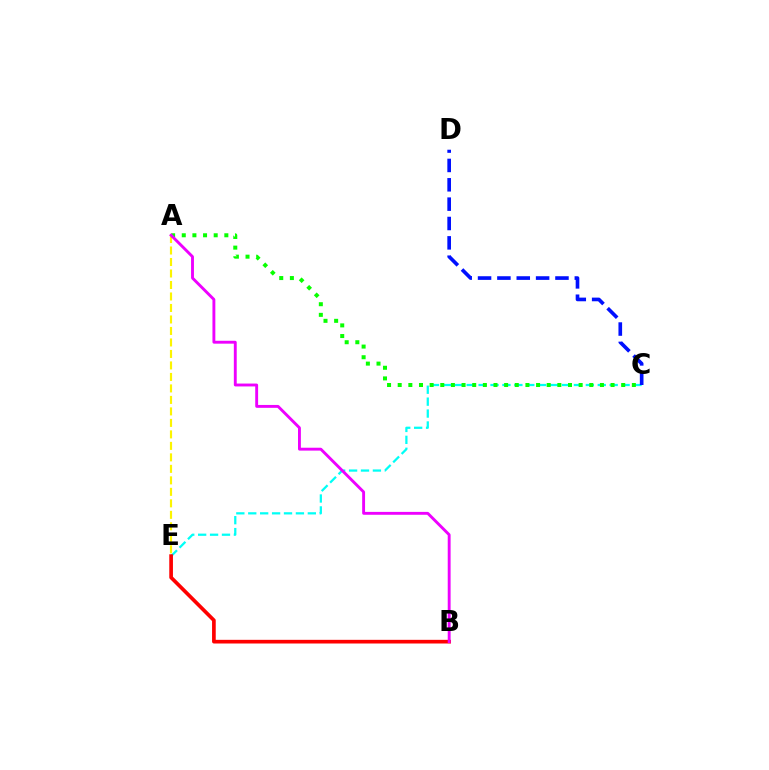{('C', 'E'): [{'color': '#00fff6', 'line_style': 'dashed', 'thickness': 1.62}], ('B', 'E'): [{'color': '#ff0000', 'line_style': 'solid', 'thickness': 2.64}], ('A', 'E'): [{'color': '#fcf500', 'line_style': 'dashed', 'thickness': 1.56}], ('A', 'C'): [{'color': '#08ff00', 'line_style': 'dotted', 'thickness': 2.89}], ('C', 'D'): [{'color': '#0010ff', 'line_style': 'dashed', 'thickness': 2.63}], ('A', 'B'): [{'color': '#ee00ff', 'line_style': 'solid', 'thickness': 2.08}]}